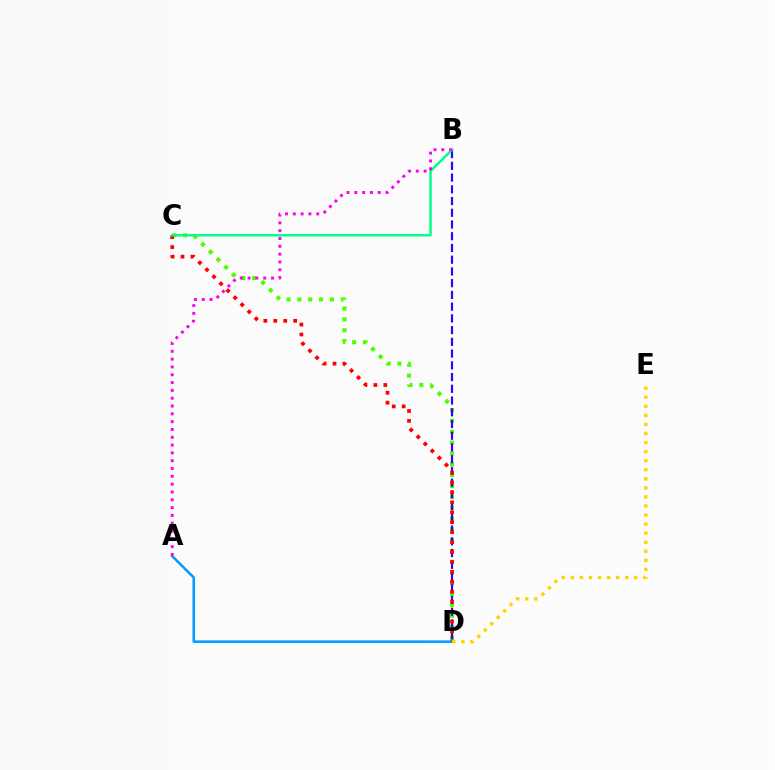{('C', 'D'): [{'color': '#4fff00', 'line_style': 'dotted', 'thickness': 2.94}, {'color': '#ff0000', 'line_style': 'dotted', 'thickness': 2.7}], ('B', 'D'): [{'color': '#3700ff', 'line_style': 'dashed', 'thickness': 1.59}], ('A', 'D'): [{'color': '#009eff', 'line_style': 'solid', 'thickness': 1.84}], ('D', 'E'): [{'color': '#ffd500', 'line_style': 'dotted', 'thickness': 2.46}], ('B', 'C'): [{'color': '#00ff86', 'line_style': 'solid', 'thickness': 1.79}], ('A', 'B'): [{'color': '#ff00ed', 'line_style': 'dotted', 'thickness': 2.12}]}